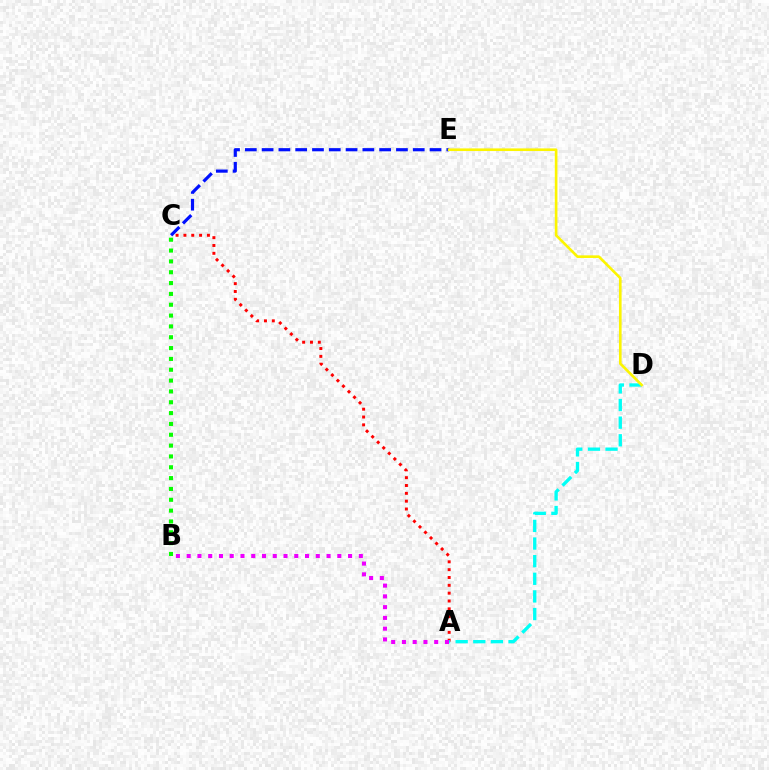{('C', 'E'): [{'color': '#0010ff', 'line_style': 'dashed', 'thickness': 2.28}], ('A', 'C'): [{'color': '#ff0000', 'line_style': 'dotted', 'thickness': 2.13}], ('A', 'B'): [{'color': '#ee00ff', 'line_style': 'dotted', 'thickness': 2.92}], ('B', 'C'): [{'color': '#08ff00', 'line_style': 'dotted', 'thickness': 2.94}], ('A', 'D'): [{'color': '#00fff6', 'line_style': 'dashed', 'thickness': 2.39}], ('D', 'E'): [{'color': '#fcf500', 'line_style': 'solid', 'thickness': 1.9}]}